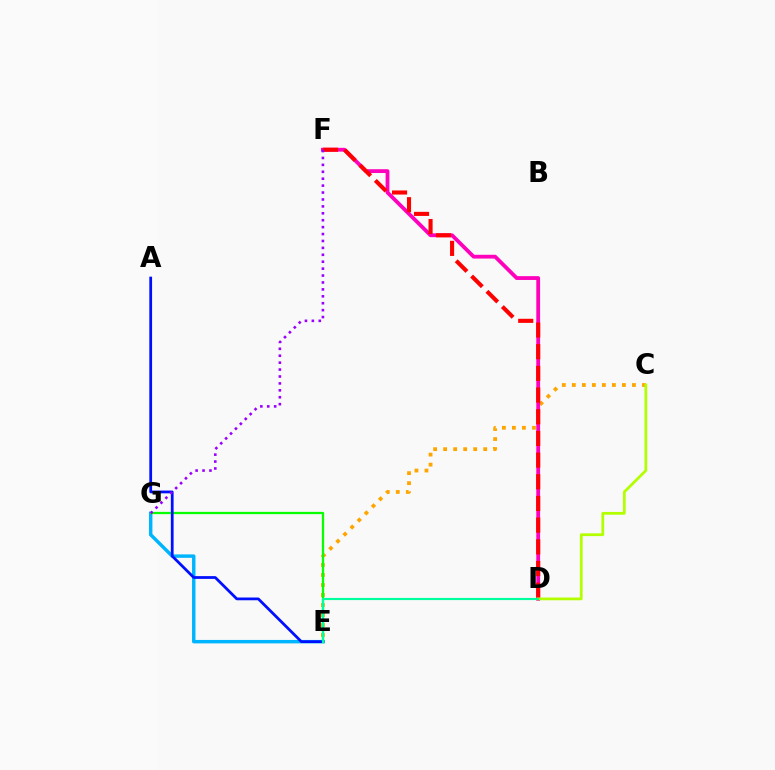{('C', 'E'): [{'color': '#ffa500', 'line_style': 'dotted', 'thickness': 2.72}], ('E', 'G'): [{'color': '#00b5ff', 'line_style': 'solid', 'thickness': 2.48}, {'color': '#08ff00', 'line_style': 'solid', 'thickness': 1.62}], ('D', 'F'): [{'color': '#ff00bd', 'line_style': 'solid', 'thickness': 2.73}, {'color': '#ff0000', 'line_style': 'dashed', 'thickness': 2.94}], ('C', 'D'): [{'color': '#b3ff00', 'line_style': 'solid', 'thickness': 1.99}], ('A', 'E'): [{'color': '#0010ff', 'line_style': 'solid', 'thickness': 1.99}], ('D', 'E'): [{'color': '#00ff9d', 'line_style': 'solid', 'thickness': 1.55}], ('F', 'G'): [{'color': '#9b00ff', 'line_style': 'dotted', 'thickness': 1.88}]}